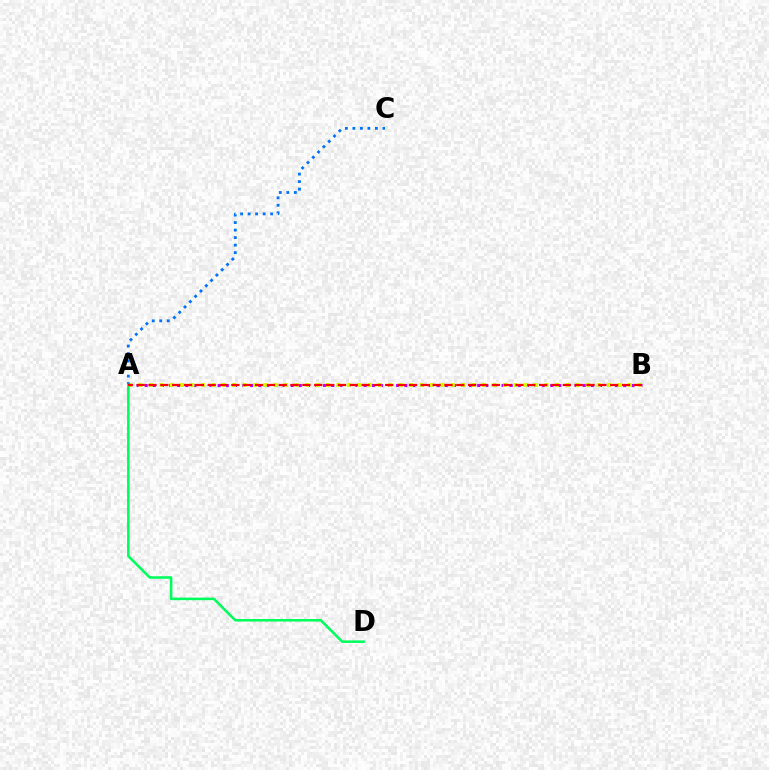{('A', 'B'): [{'color': '#b900ff', 'line_style': 'dotted', 'thickness': 2.2}, {'color': '#d1ff00', 'line_style': 'dotted', 'thickness': 2.83}, {'color': '#ff0000', 'line_style': 'dashed', 'thickness': 1.61}], ('A', 'C'): [{'color': '#0074ff', 'line_style': 'dotted', 'thickness': 2.04}], ('A', 'D'): [{'color': '#00ff5c', 'line_style': 'solid', 'thickness': 1.85}]}